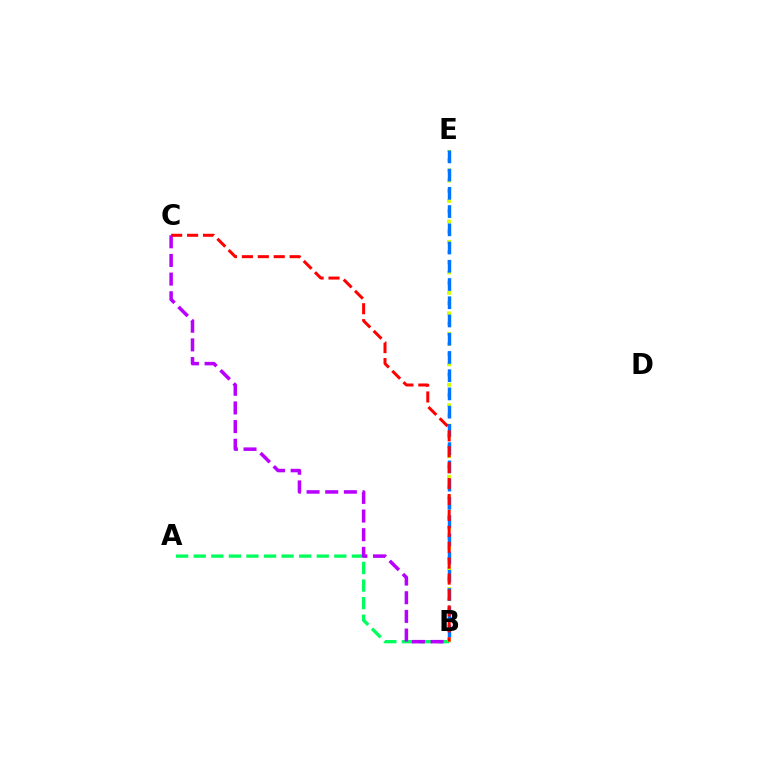{('A', 'B'): [{'color': '#00ff5c', 'line_style': 'dashed', 'thickness': 2.39}], ('B', 'E'): [{'color': '#d1ff00', 'line_style': 'dotted', 'thickness': 2.77}, {'color': '#0074ff', 'line_style': 'dashed', 'thickness': 2.48}], ('B', 'C'): [{'color': '#b900ff', 'line_style': 'dashed', 'thickness': 2.53}, {'color': '#ff0000', 'line_style': 'dashed', 'thickness': 2.16}]}